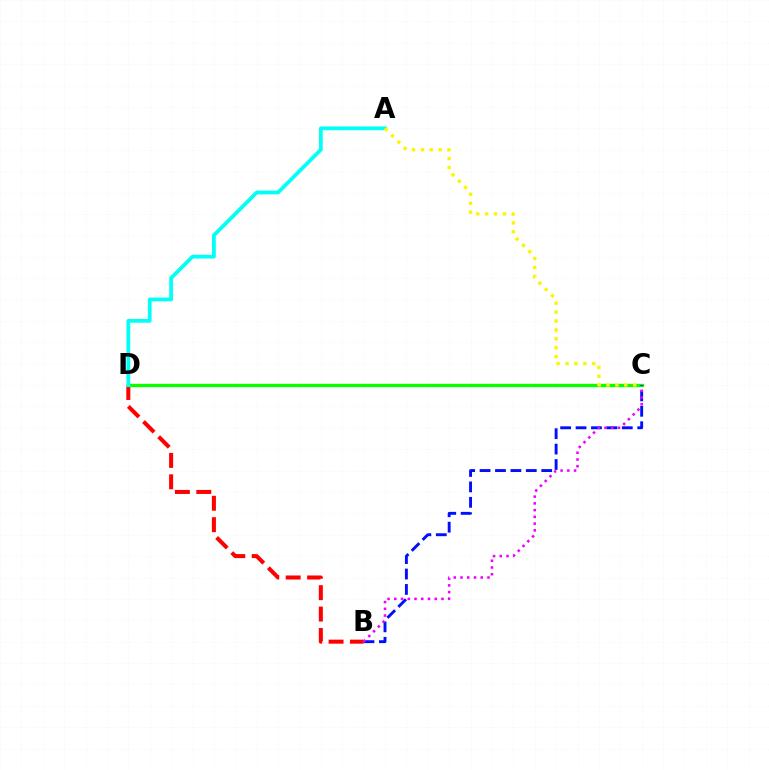{('B', 'D'): [{'color': '#ff0000', 'line_style': 'dashed', 'thickness': 2.91}], ('C', 'D'): [{'color': '#08ff00', 'line_style': 'solid', 'thickness': 2.39}], ('B', 'C'): [{'color': '#0010ff', 'line_style': 'dashed', 'thickness': 2.09}, {'color': '#ee00ff', 'line_style': 'dotted', 'thickness': 1.83}], ('A', 'D'): [{'color': '#00fff6', 'line_style': 'solid', 'thickness': 2.71}], ('A', 'C'): [{'color': '#fcf500', 'line_style': 'dotted', 'thickness': 2.42}]}